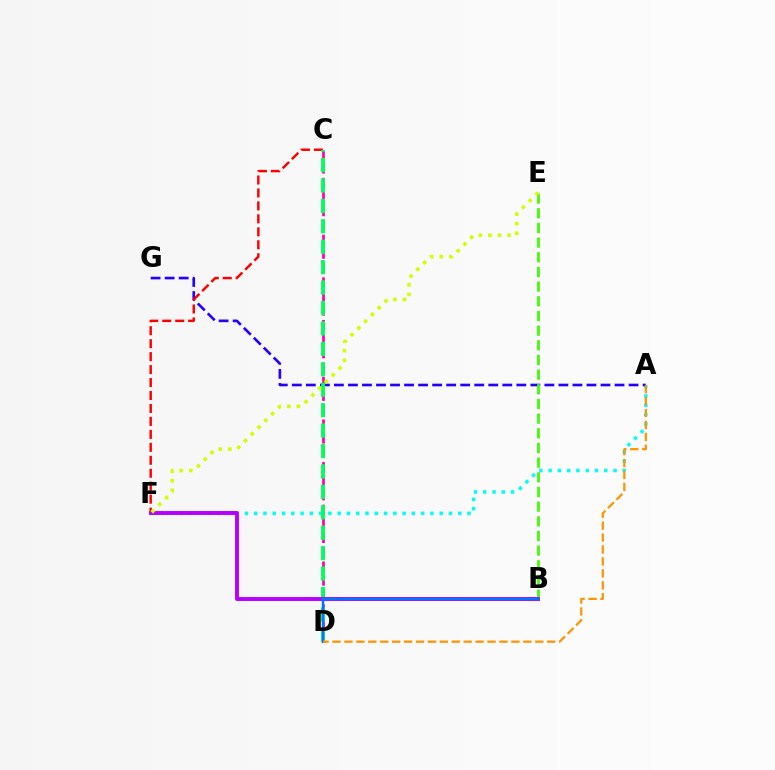{('A', 'F'): [{'color': '#00fff6', 'line_style': 'dotted', 'thickness': 2.52}], ('A', 'G'): [{'color': '#2500ff', 'line_style': 'dashed', 'thickness': 1.91}], ('B', 'E'): [{'color': '#3dff00', 'line_style': 'dashed', 'thickness': 1.99}], ('C', 'F'): [{'color': '#ff0000', 'line_style': 'dashed', 'thickness': 1.76}], ('C', 'D'): [{'color': '#ff00ac', 'line_style': 'dashed', 'thickness': 1.93}, {'color': '#00ff5c', 'line_style': 'dashed', 'thickness': 2.78}], ('B', 'F'): [{'color': '#b900ff', 'line_style': 'solid', 'thickness': 2.83}], ('B', 'D'): [{'color': '#0074ff', 'line_style': 'solid', 'thickness': 1.71}], ('E', 'F'): [{'color': '#d1ff00', 'line_style': 'dotted', 'thickness': 2.6}], ('A', 'D'): [{'color': '#ff9400', 'line_style': 'dashed', 'thickness': 1.62}]}